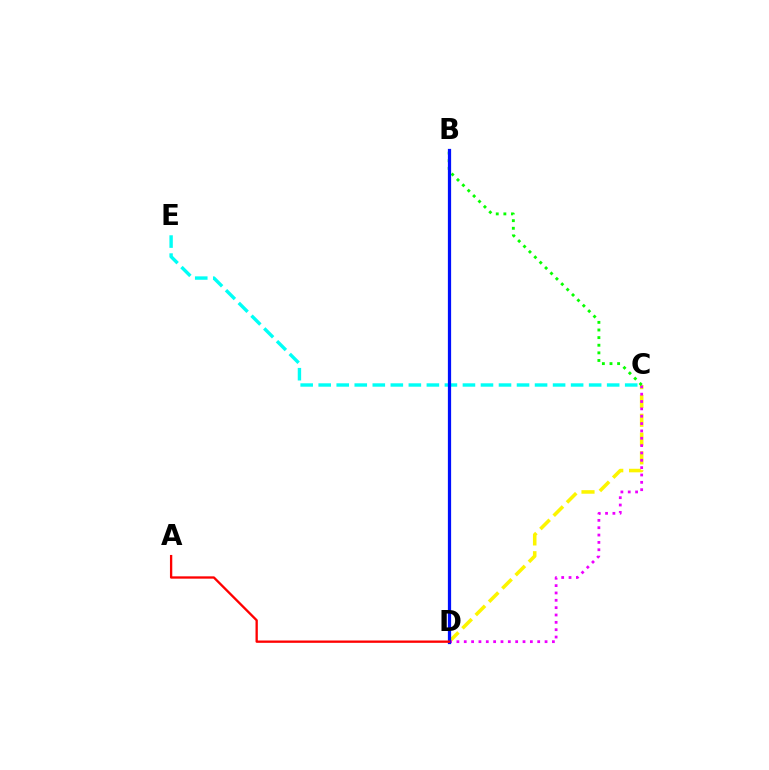{('C', 'D'): [{'color': '#fcf500', 'line_style': 'dashed', 'thickness': 2.55}, {'color': '#ee00ff', 'line_style': 'dotted', 'thickness': 2.0}], ('C', 'E'): [{'color': '#00fff6', 'line_style': 'dashed', 'thickness': 2.45}], ('B', 'C'): [{'color': '#08ff00', 'line_style': 'dotted', 'thickness': 2.07}], ('B', 'D'): [{'color': '#0010ff', 'line_style': 'solid', 'thickness': 2.33}], ('A', 'D'): [{'color': '#ff0000', 'line_style': 'solid', 'thickness': 1.67}]}